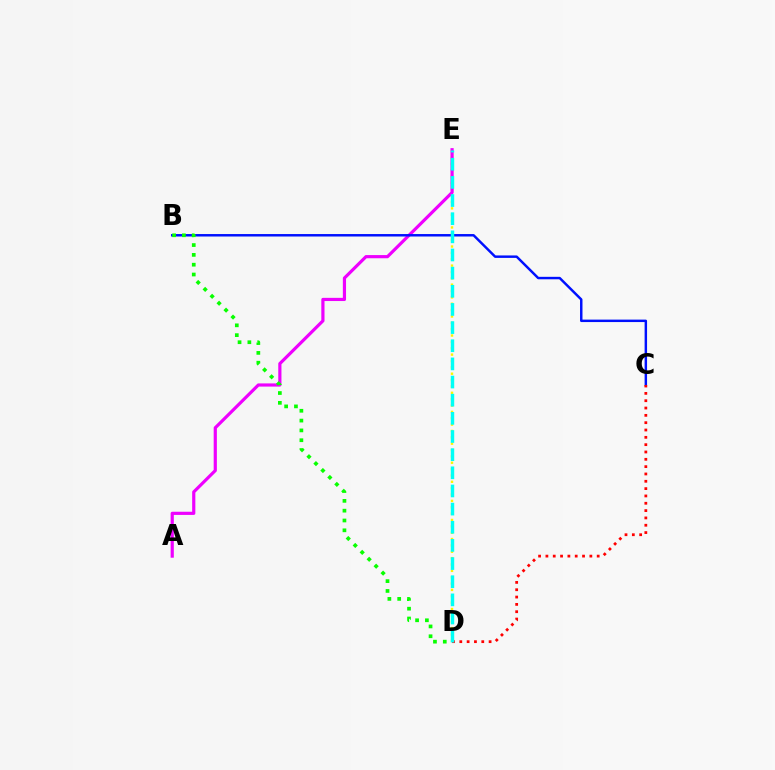{('D', 'E'): [{'color': '#fcf500', 'line_style': 'dotted', 'thickness': 1.73}, {'color': '#00fff6', 'line_style': 'dashed', 'thickness': 2.47}], ('A', 'E'): [{'color': '#ee00ff', 'line_style': 'solid', 'thickness': 2.29}], ('B', 'C'): [{'color': '#0010ff', 'line_style': 'solid', 'thickness': 1.77}], ('C', 'D'): [{'color': '#ff0000', 'line_style': 'dotted', 'thickness': 1.99}], ('B', 'D'): [{'color': '#08ff00', 'line_style': 'dotted', 'thickness': 2.67}]}